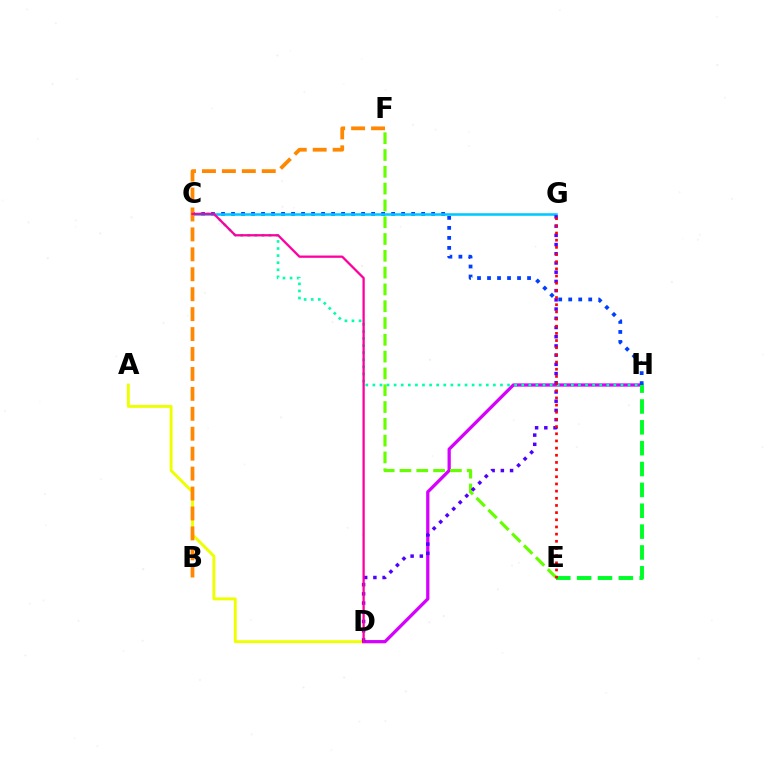{('A', 'D'): [{'color': '#eeff00', 'line_style': 'solid', 'thickness': 2.1}], ('D', 'H'): [{'color': '#d600ff', 'line_style': 'solid', 'thickness': 2.34}], ('E', 'F'): [{'color': '#66ff00', 'line_style': 'dashed', 'thickness': 2.28}], ('C', 'H'): [{'color': '#003fff', 'line_style': 'dotted', 'thickness': 2.72}, {'color': '#00ffaf', 'line_style': 'dotted', 'thickness': 1.93}], ('E', 'H'): [{'color': '#00ff27', 'line_style': 'dashed', 'thickness': 2.83}], ('C', 'G'): [{'color': '#00c7ff', 'line_style': 'solid', 'thickness': 1.84}], ('D', 'G'): [{'color': '#4f00ff', 'line_style': 'dotted', 'thickness': 2.5}], ('E', 'G'): [{'color': '#ff0000', 'line_style': 'dotted', 'thickness': 1.95}], ('B', 'F'): [{'color': '#ff8800', 'line_style': 'dashed', 'thickness': 2.71}], ('C', 'D'): [{'color': '#ff00a0', 'line_style': 'solid', 'thickness': 1.65}]}